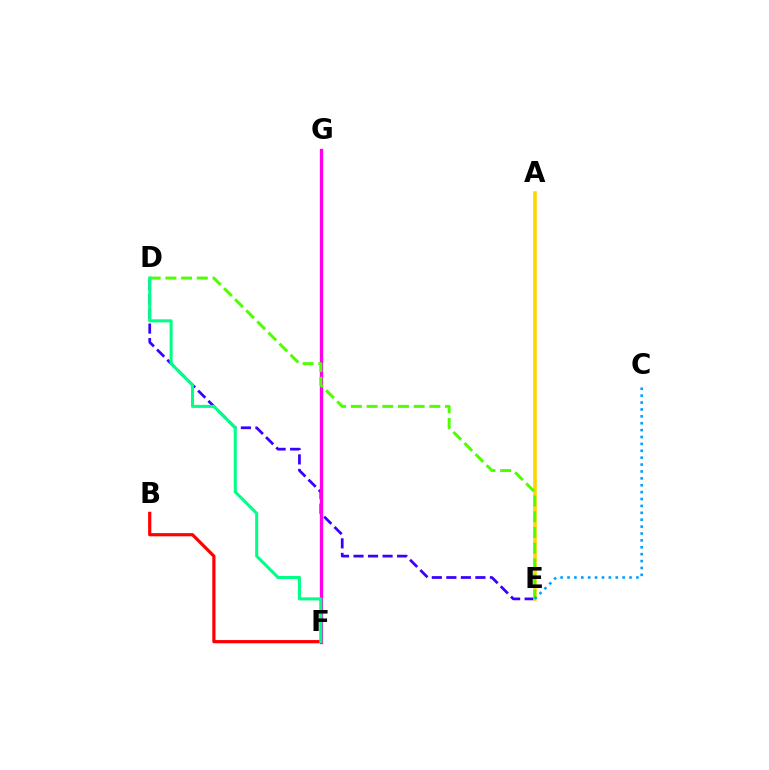{('D', 'E'): [{'color': '#3700ff', 'line_style': 'dashed', 'thickness': 1.97}, {'color': '#4fff00', 'line_style': 'dashed', 'thickness': 2.13}], ('B', 'F'): [{'color': '#ff0000', 'line_style': 'solid', 'thickness': 2.3}], ('A', 'E'): [{'color': '#ffd500', 'line_style': 'solid', 'thickness': 2.55}], ('F', 'G'): [{'color': '#ff00ed', 'line_style': 'solid', 'thickness': 2.37}], ('C', 'E'): [{'color': '#009eff', 'line_style': 'dotted', 'thickness': 1.87}], ('D', 'F'): [{'color': '#00ff86', 'line_style': 'solid', 'thickness': 2.19}]}